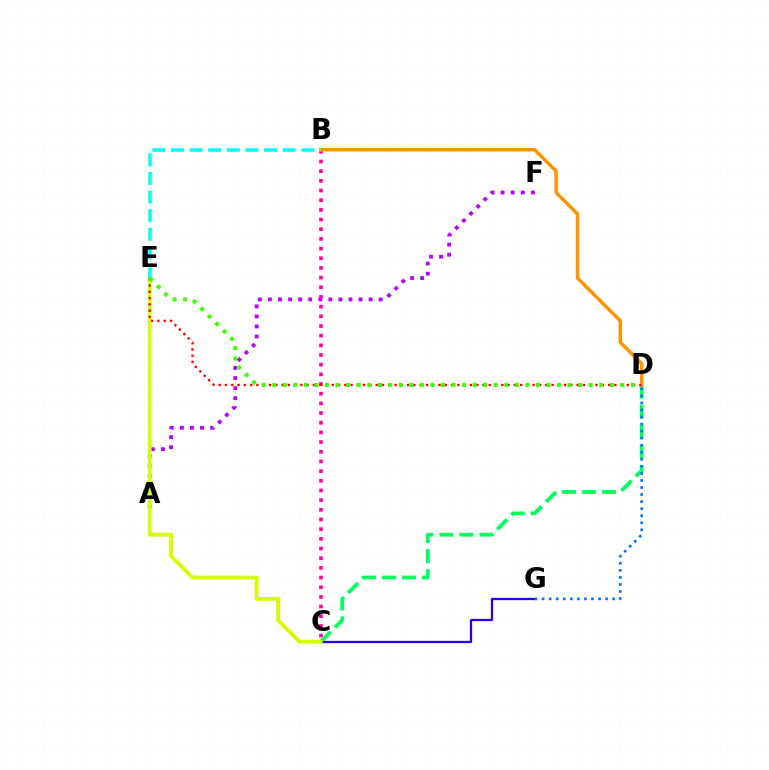{('C', 'D'): [{'color': '#00ff5c', 'line_style': 'dashed', 'thickness': 2.72}], ('B', 'C'): [{'color': '#ff00ac', 'line_style': 'dotted', 'thickness': 2.63}], ('C', 'G'): [{'color': '#2500ff', 'line_style': 'solid', 'thickness': 1.64}], ('B', 'D'): [{'color': '#ff9400', 'line_style': 'solid', 'thickness': 2.51}], ('A', 'F'): [{'color': '#b900ff', 'line_style': 'dotted', 'thickness': 2.74}], ('C', 'E'): [{'color': '#d1ff00', 'line_style': 'solid', 'thickness': 2.72}], ('D', 'E'): [{'color': '#ff0000', 'line_style': 'dotted', 'thickness': 1.71}, {'color': '#3dff00', 'line_style': 'dotted', 'thickness': 2.87}], ('B', 'E'): [{'color': '#00fff6', 'line_style': 'dashed', 'thickness': 2.53}], ('D', 'G'): [{'color': '#0074ff', 'line_style': 'dotted', 'thickness': 1.92}]}